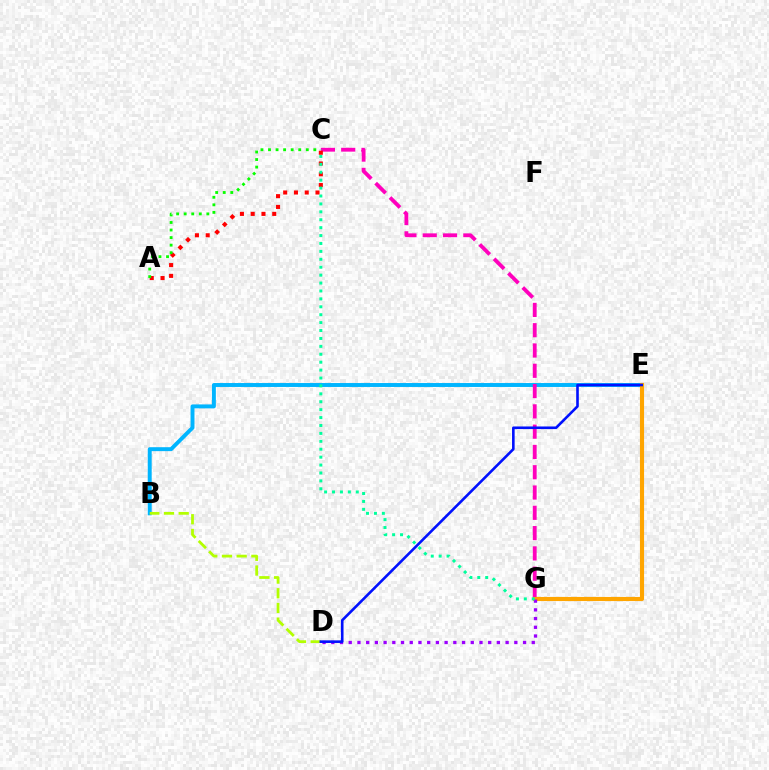{('B', 'E'): [{'color': '#00b5ff', 'line_style': 'solid', 'thickness': 2.83}], ('C', 'G'): [{'color': '#ff00bd', 'line_style': 'dashed', 'thickness': 2.76}, {'color': '#00ff9d', 'line_style': 'dotted', 'thickness': 2.15}], ('A', 'C'): [{'color': '#ff0000', 'line_style': 'dotted', 'thickness': 2.93}, {'color': '#08ff00', 'line_style': 'dotted', 'thickness': 2.05}], ('E', 'G'): [{'color': '#ffa500', 'line_style': 'solid', 'thickness': 2.96}], ('D', 'G'): [{'color': '#9b00ff', 'line_style': 'dotted', 'thickness': 2.37}], ('B', 'D'): [{'color': '#b3ff00', 'line_style': 'dashed', 'thickness': 2.0}], ('D', 'E'): [{'color': '#0010ff', 'line_style': 'solid', 'thickness': 1.88}]}